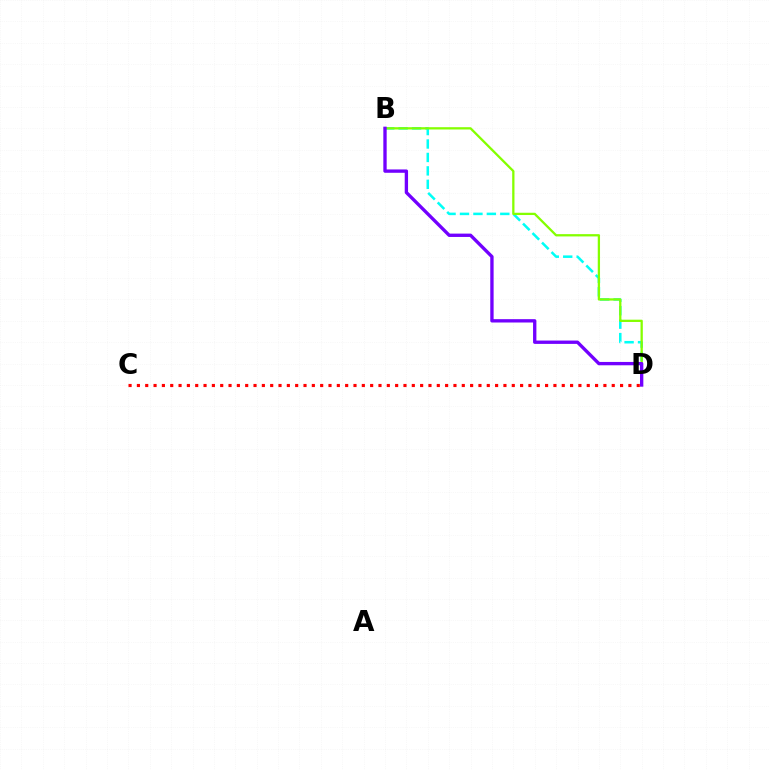{('B', 'D'): [{'color': '#00fff6', 'line_style': 'dashed', 'thickness': 1.83}, {'color': '#84ff00', 'line_style': 'solid', 'thickness': 1.65}, {'color': '#7200ff', 'line_style': 'solid', 'thickness': 2.41}], ('C', 'D'): [{'color': '#ff0000', 'line_style': 'dotted', 'thickness': 2.26}]}